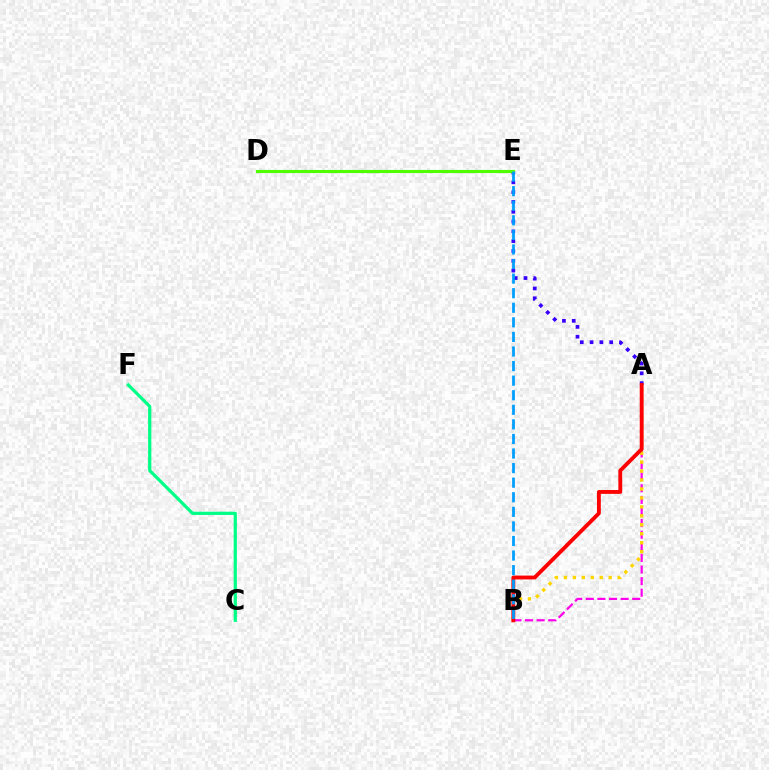{('C', 'F'): [{'color': '#00ff86', 'line_style': 'solid', 'thickness': 2.32}], ('A', 'E'): [{'color': '#3700ff', 'line_style': 'dotted', 'thickness': 2.67}], ('D', 'E'): [{'color': '#4fff00', 'line_style': 'solid', 'thickness': 2.26}], ('A', 'B'): [{'color': '#ff00ed', 'line_style': 'dashed', 'thickness': 1.58}, {'color': '#ffd500', 'line_style': 'dotted', 'thickness': 2.43}, {'color': '#ff0000', 'line_style': 'solid', 'thickness': 2.78}], ('B', 'E'): [{'color': '#009eff', 'line_style': 'dashed', 'thickness': 1.98}]}